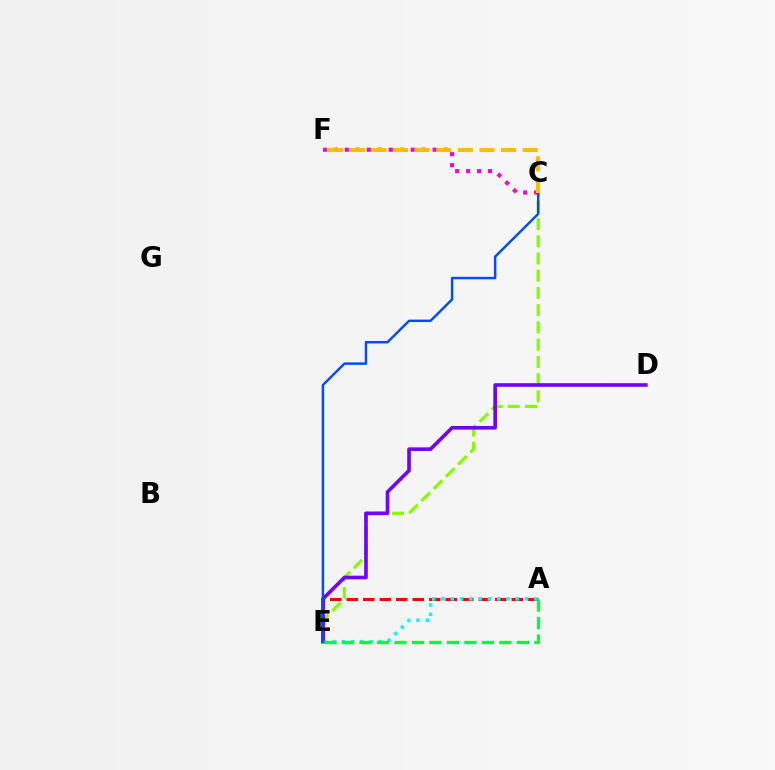{('C', 'E'): [{'color': '#84ff00', 'line_style': 'dashed', 'thickness': 2.34}, {'color': '#004bff', 'line_style': 'solid', 'thickness': 1.77}], ('C', 'F'): [{'color': '#ff00cf', 'line_style': 'dotted', 'thickness': 2.98}, {'color': '#ffbd00', 'line_style': 'dashed', 'thickness': 2.94}], ('A', 'E'): [{'color': '#ff0000', 'line_style': 'dashed', 'thickness': 2.24}, {'color': '#00fff6', 'line_style': 'dotted', 'thickness': 2.52}, {'color': '#00ff39', 'line_style': 'dashed', 'thickness': 2.38}], ('D', 'E'): [{'color': '#7200ff', 'line_style': 'solid', 'thickness': 2.62}]}